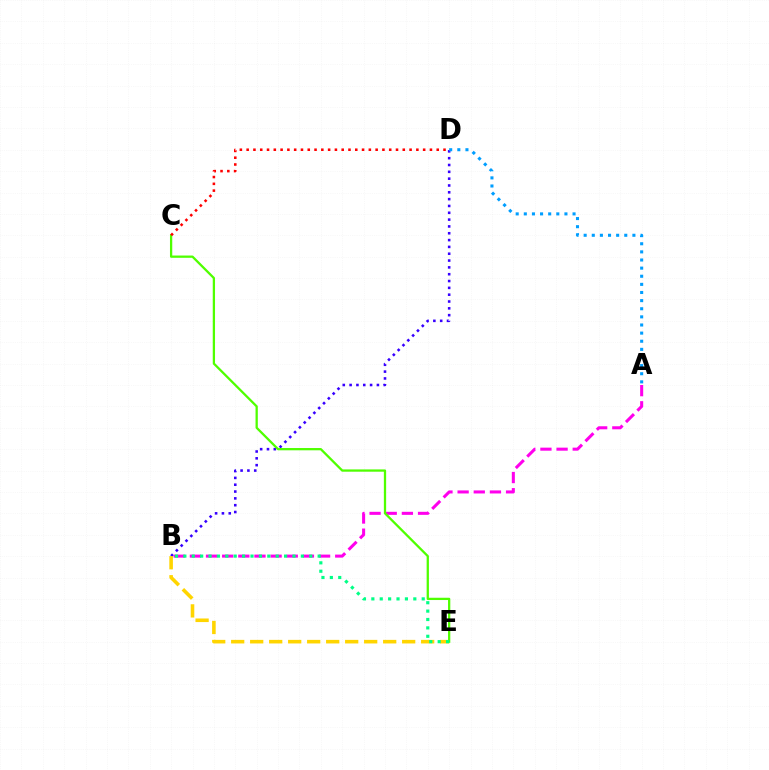{('B', 'D'): [{'color': '#3700ff', 'line_style': 'dotted', 'thickness': 1.85}], ('B', 'E'): [{'color': '#ffd500', 'line_style': 'dashed', 'thickness': 2.58}, {'color': '#00ff86', 'line_style': 'dotted', 'thickness': 2.28}], ('A', 'B'): [{'color': '#ff00ed', 'line_style': 'dashed', 'thickness': 2.19}], ('C', 'E'): [{'color': '#4fff00', 'line_style': 'solid', 'thickness': 1.64}], ('C', 'D'): [{'color': '#ff0000', 'line_style': 'dotted', 'thickness': 1.84}], ('A', 'D'): [{'color': '#009eff', 'line_style': 'dotted', 'thickness': 2.21}]}